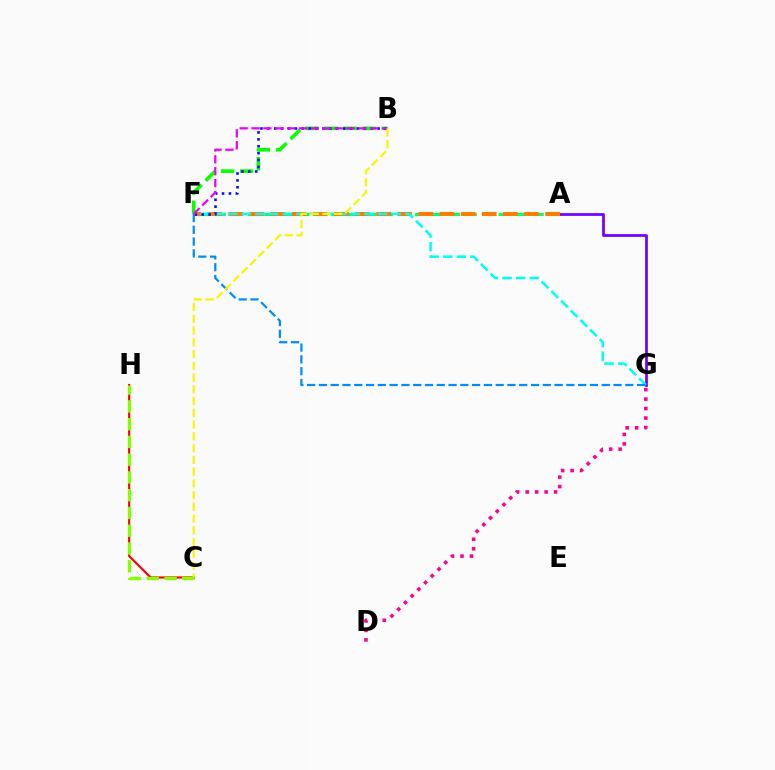{('B', 'F'): [{'color': '#08ff00', 'line_style': 'dashed', 'thickness': 2.59}, {'color': '#0010ff', 'line_style': 'dotted', 'thickness': 1.87}, {'color': '#ee00ff', 'line_style': 'dashed', 'thickness': 1.61}], ('A', 'F'): [{'color': '#00ff74', 'line_style': 'dashed', 'thickness': 2.27}, {'color': '#ff7c00', 'line_style': 'dashed', 'thickness': 2.87}], ('A', 'G'): [{'color': '#7200ff', 'line_style': 'solid', 'thickness': 1.98}], ('D', 'G'): [{'color': '#ff0094', 'line_style': 'dotted', 'thickness': 2.57}], ('F', 'G'): [{'color': '#00fff6', 'line_style': 'dashed', 'thickness': 1.85}, {'color': '#008cff', 'line_style': 'dashed', 'thickness': 1.6}], ('C', 'H'): [{'color': '#ff0000', 'line_style': 'solid', 'thickness': 1.55}, {'color': '#84ff00', 'line_style': 'dashed', 'thickness': 2.41}], ('B', 'C'): [{'color': '#fcf500', 'line_style': 'dashed', 'thickness': 1.6}]}